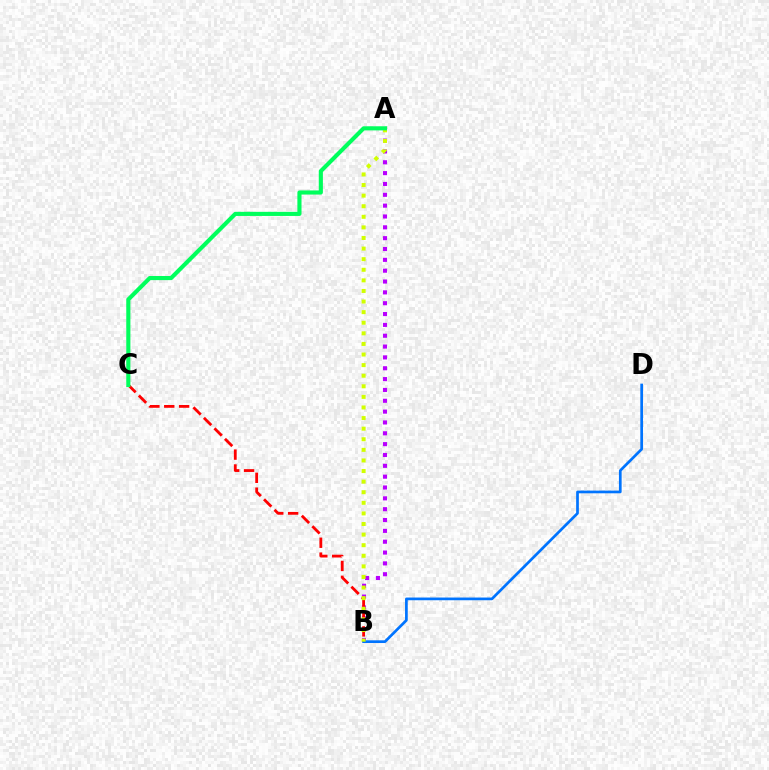{('A', 'B'): [{'color': '#b900ff', 'line_style': 'dotted', 'thickness': 2.95}, {'color': '#d1ff00', 'line_style': 'dotted', 'thickness': 2.88}], ('B', 'C'): [{'color': '#ff0000', 'line_style': 'dashed', 'thickness': 2.02}], ('B', 'D'): [{'color': '#0074ff', 'line_style': 'solid', 'thickness': 1.95}], ('A', 'C'): [{'color': '#00ff5c', 'line_style': 'solid', 'thickness': 2.97}]}